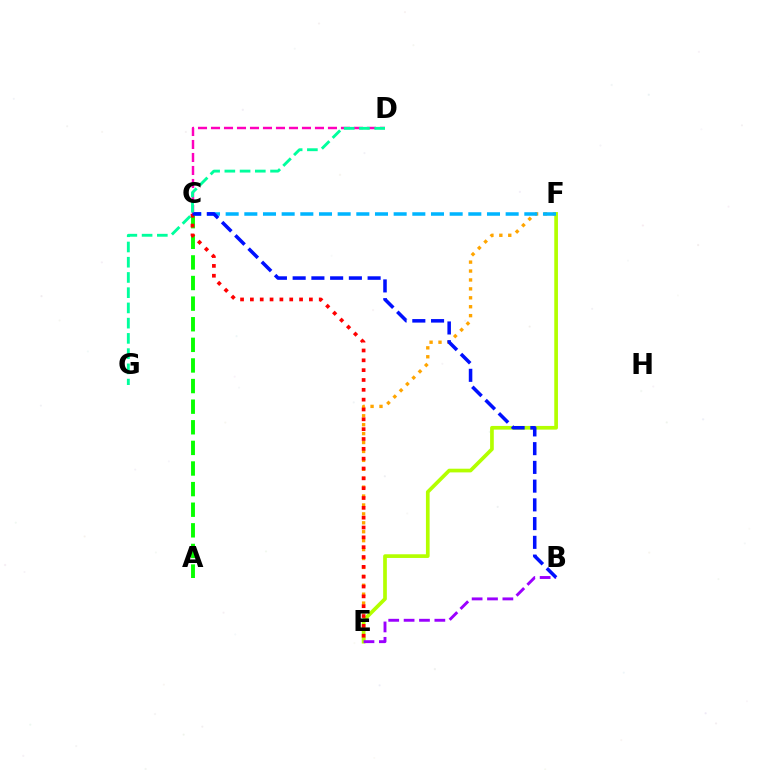{('A', 'C'): [{'color': '#08ff00', 'line_style': 'dashed', 'thickness': 2.8}], ('E', 'F'): [{'color': '#ffa500', 'line_style': 'dotted', 'thickness': 2.42}, {'color': '#b3ff00', 'line_style': 'solid', 'thickness': 2.65}], ('C', 'D'): [{'color': '#ff00bd', 'line_style': 'dashed', 'thickness': 1.77}], ('C', 'F'): [{'color': '#00b5ff', 'line_style': 'dashed', 'thickness': 2.54}], ('C', 'E'): [{'color': '#ff0000', 'line_style': 'dotted', 'thickness': 2.67}], ('B', 'E'): [{'color': '#9b00ff', 'line_style': 'dashed', 'thickness': 2.09}], ('B', 'C'): [{'color': '#0010ff', 'line_style': 'dashed', 'thickness': 2.55}], ('D', 'G'): [{'color': '#00ff9d', 'line_style': 'dashed', 'thickness': 2.07}]}